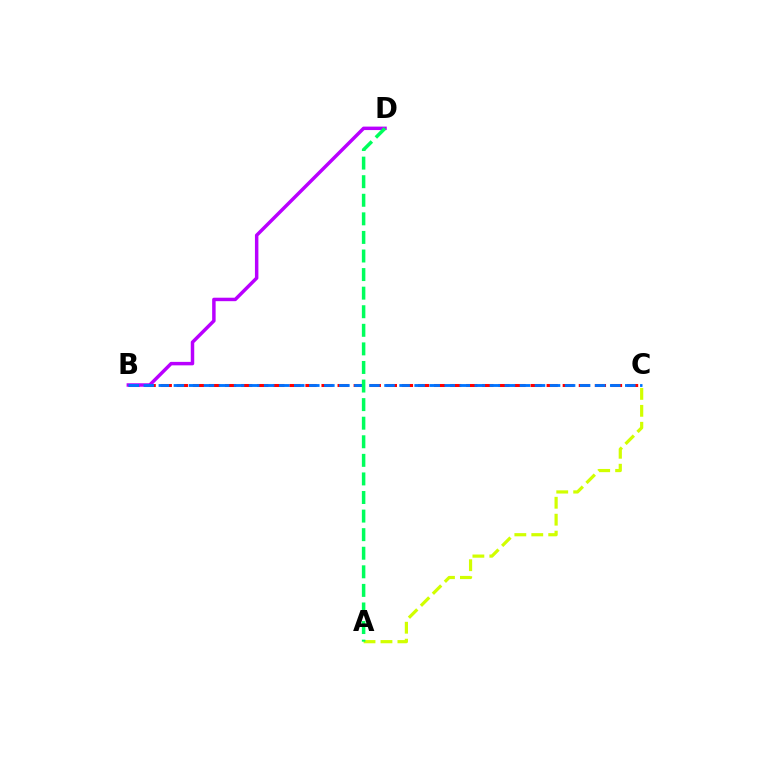{('A', 'C'): [{'color': '#d1ff00', 'line_style': 'dashed', 'thickness': 2.3}], ('B', 'C'): [{'color': '#ff0000', 'line_style': 'dashed', 'thickness': 2.18}, {'color': '#0074ff', 'line_style': 'dashed', 'thickness': 2.04}], ('B', 'D'): [{'color': '#b900ff', 'line_style': 'solid', 'thickness': 2.5}], ('A', 'D'): [{'color': '#00ff5c', 'line_style': 'dashed', 'thickness': 2.52}]}